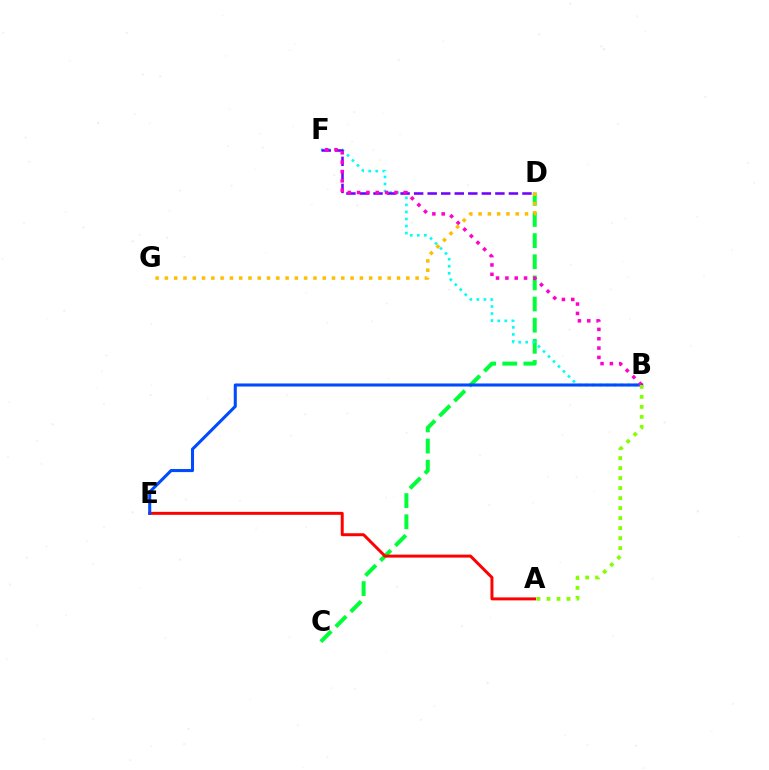{('C', 'D'): [{'color': '#00ff39', 'line_style': 'dashed', 'thickness': 2.87}], ('B', 'F'): [{'color': '#00fff6', 'line_style': 'dotted', 'thickness': 1.91}, {'color': '#ff00cf', 'line_style': 'dotted', 'thickness': 2.54}], ('A', 'E'): [{'color': '#ff0000', 'line_style': 'solid', 'thickness': 2.14}], ('B', 'E'): [{'color': '#004bff', 'line_style': 'solid', 'thickness': 2.21}], ('D', 'F'): [{'color': '#7200ff', 'line_style': 'dashed', 'thickness': 1.84}], ('A', 'B'): [{'color': '#84ff00', 'line_style': 'dotted', 'thickness': 2.72}], ('D', 'G'): [{'color': '#ffbd00', 'line_style': 'dotted', 'thickness': 2.52}]}